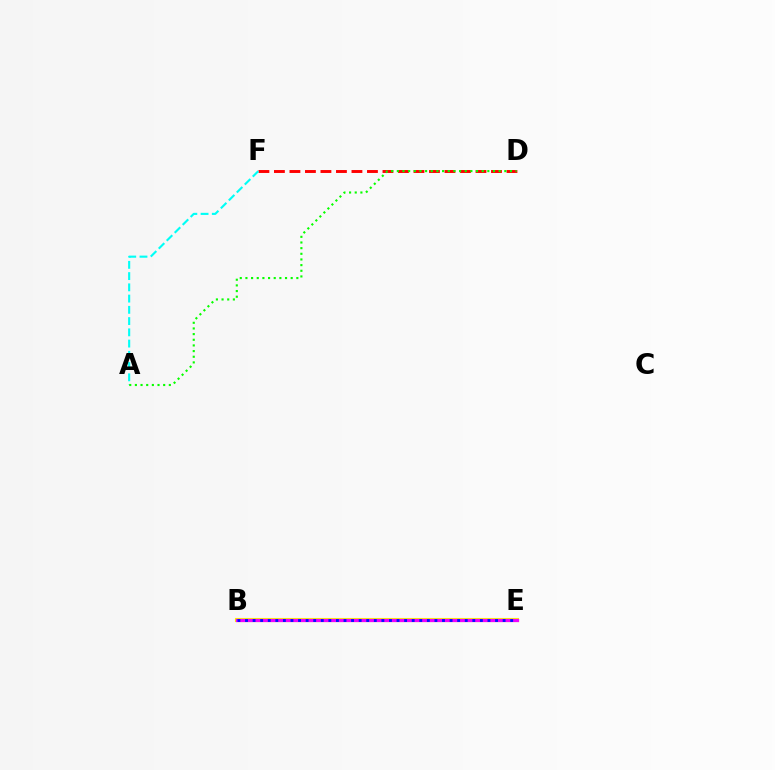{('B', 'E'): [{'color': '#fcf500', 'line_style': 'solid', 'thickness': 2.97}, {'color': '#ee00ff', 'line_style': 'solid', 'thickness': 2.32}, {'color': '#0010ff', 'line_style': 'dotted', 'thickness': 2.06}], ('D', 'F'): [{'color': '#ff0000', 'line_style': 'dashed', 'thickness': 2.11}], ('A', 'F'): [{'color': '#00fff6', 'line_style': 'dashed', 'thickness': 1.53}], ('A', 'D'): [{'color': '#08ff00', 'line_style': 'dotted', 'thickness': 1.54}]}